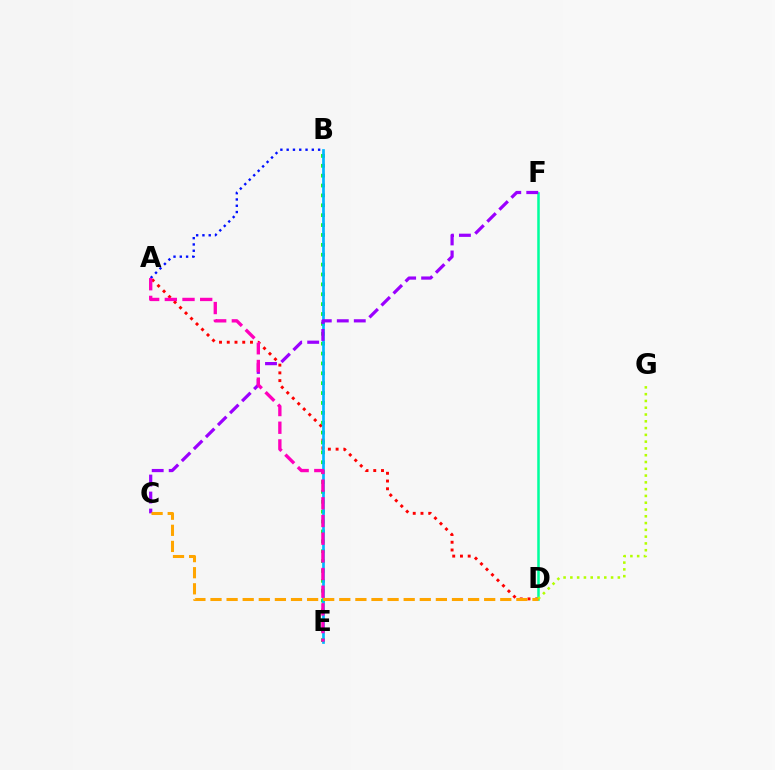{('A', 'D'): [{'color': '#ff0000', 'line_style': 'dotted', 'thickness': 2.1}], ('B', 'E'): [{'color': '#08ff00', 'line_style': 'dotted', 'thickness': 2.69}, {'color': '#00b5ff', 'line_style': 'solid', 'thickness': 1.94}], ('D', 'F'): [{'color': '#00ff9d', 'line_style': 'solid', 'thickness': 1.82}], ('A', 'B'): [{'color': '#0010ff', 'line_style': 'dotted', 'thickness': 1.71}], ('D', 'G'): [{'color': '#b3ff00', 'line_style': 'dotted', 'thickness': 1.84}], ('C', 'F'): [{'color': '#9b00ff', 'line_style': 'dashed', 'thickness': 2.31}], ('C', 'D'): [{'color': '#ffa500', 'line_style': 'dashed', 'thickness': 2.19}], ('A', 'E'): [{'color': '#ff00bd', 'line_style': 'dashed', 'thickness': 2.4}]}